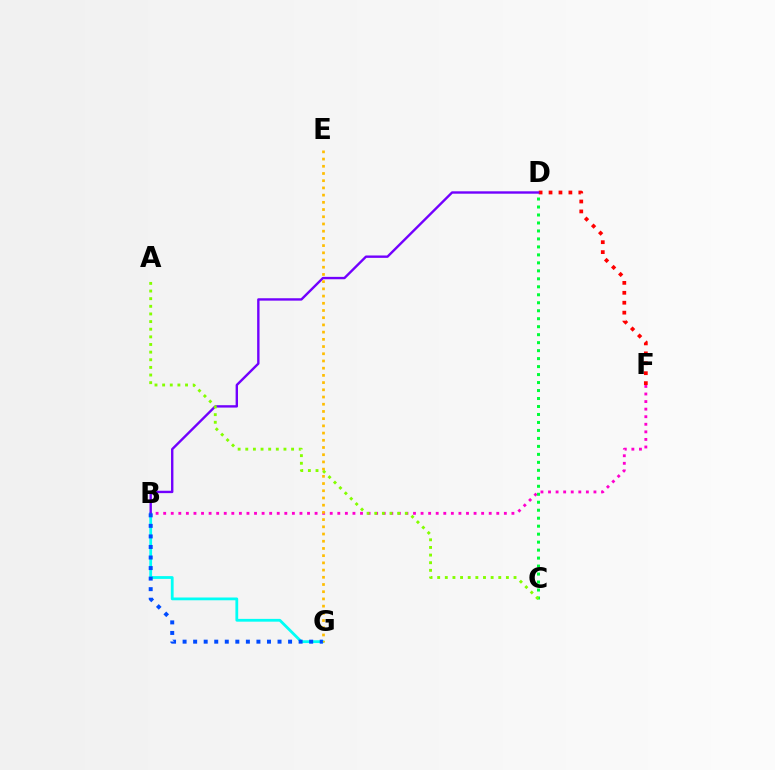{('B', 'F'): [{'color': '#ff00cf', 'line_style': 'dotted', 'thickness': 2.06}], ('D', 'F'): [{'color': '#ff0000', 'line_style': 'dotted', 'thickness': 2.7}], ('B', 'G'): [{'color': '#00fff6', 'line_style': 'solid', 'thickness': 2.01}, {'color': '#004bff', 'line_style': 'dotted', 'thickness': 2.87}], ('B', 'D'): [{'color': '#7200ff', 'line_style': 'solid', 'thickness': 1.72}], ('E', 'G'): [{'color': '#ffbd00', 'line_style': 'dotted', 'thickness': 1.96}], ('C', 'D'): [{'color': '#00ff39', 'line_style': 'dotted', 'thickness': 2.17}], ('A', 'C'): [{'color': '#84ff00', 'line_style': 'dotted', 'thickness': 2.07}]}